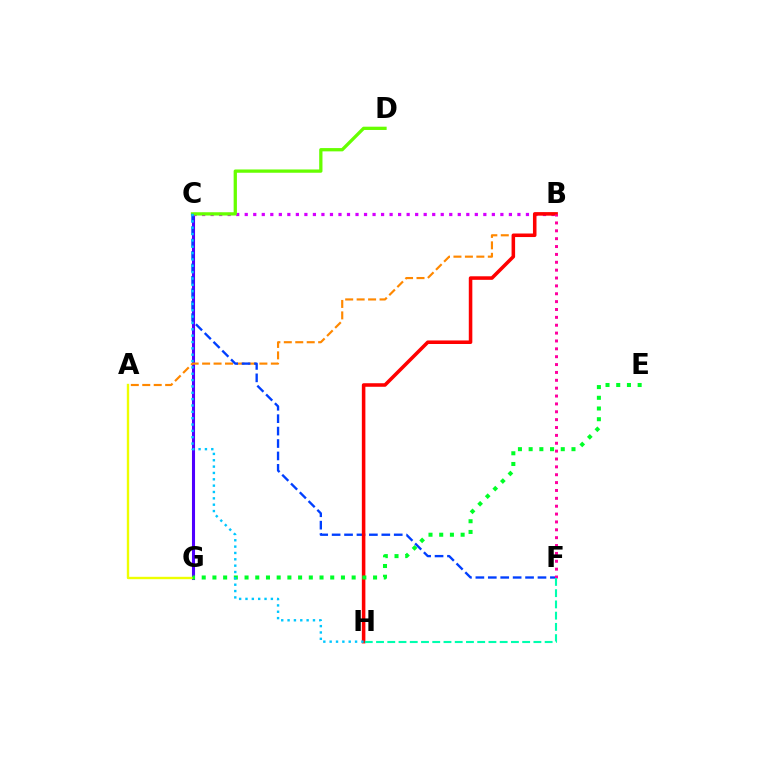{('C', 'G'): [{'color': '#4f00ff', 'line_style': 'solid', 'thickness': 2.22}], ('B', 'C'): [{'color': '#d600ff', 'line_style': 'dotted', 'thickness': 2.32}], ('A', 'B'): [{'color': '#ff8800', 'line_style': 'dashed', 'thickness': 1.56}], ('C', 'D'): [{'color': '#66ff00', 'line_style': 'solid', 'thickness': 2.36}], ('C', 'F'): [{'color': '#003fff', 'line_style': 'dashed', 'thickness': 1.69}], ('B', 'H'): [{'color': '#ff0000', 'line_style': 'solid', 'thickness': 2.55}], ('A', 'G'): [{'color': '#eeff00', 'line_style': 'solid', 'thickness': 1.71}], ('E', 'G'): [{'color': '#00ff27', 'line_style': 'dotted', 'thickness': 2.91}], ('B', 'F'): [{'color': '#ff00a0', 'line_style': 'dotted', 'thickness': 2.14}], ('C', 'H'): [{'color': '#00c7ff', 'line_style': 'dotted', 'thickness': 1.72}], ('F', 'H'): [{'color': '#00ffaf', 'line_style': 'dashed', 'thickness': 1.53}]}